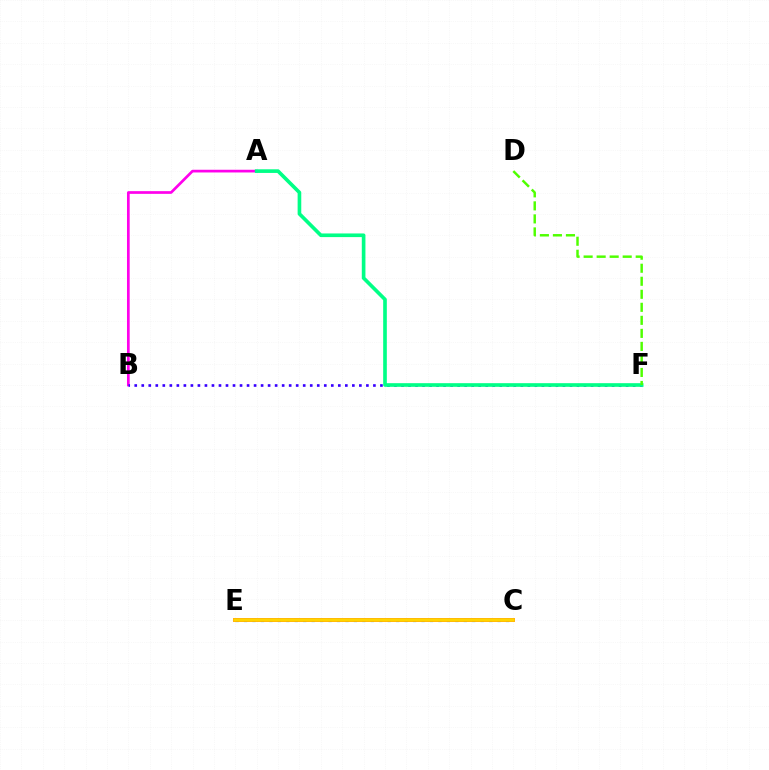{('A', 'B'): [{'color': '#ff00ed', 'line_style': 'solid', 'thickness': 1.95}], ('B', 'F'): [{'color': '#3700ff', 'line_style': 'dotted', 'thickness': 1.91}], ('C', 'E'): [{'color': '#009eff', 'line_style': 'dotted', 'thickness': 2.3}, {'color': '#ff0000', 'line_style': 'solid', 'thickness': 2.62}, {'color': '#ffd500', 'line_style': 'solid', 'thickness': 2.66}], ('A', 'F'): [{'color': '#00ff86', 'line_style': 'solid', 'thickness': 2.62}], ('D', 'F'): [{'color': '#4fff00', 'line_style': 'dashed', 'thickness': 1.77}]}